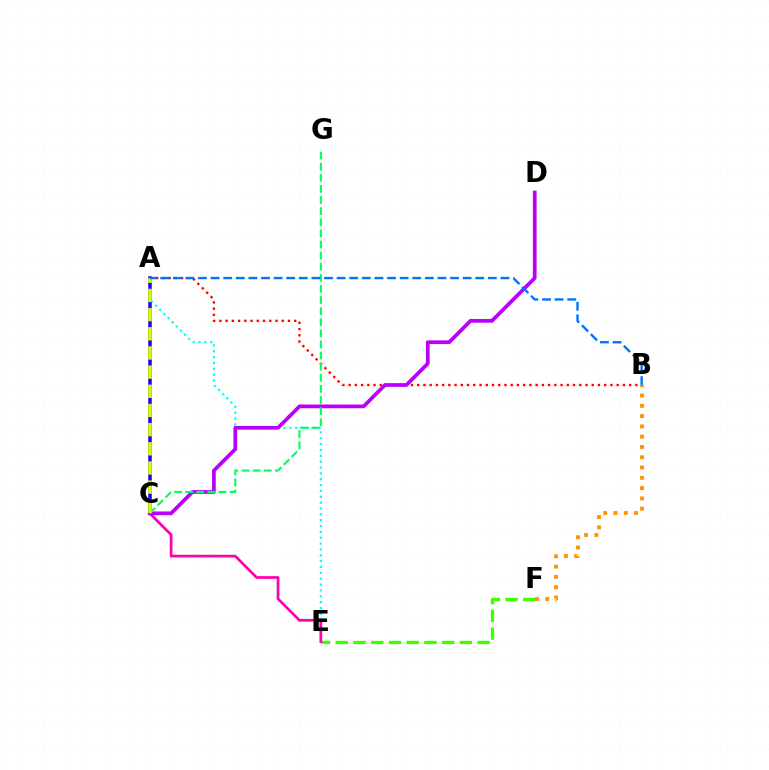{('B', 'F'): [{'color': '#ff9400', 'line_style': 'dotted', 'thickness': 2.79}], ('E', 'F'): [{'color': '#3dff00', 'line_style': 'dashed', 'thickness': 2.41}], ('A', 'E'): [{'color': '#00fff6', 'line_style': 'dotted', 'thickness': 1.59}], ('A', 'B'): [{'color': '#ff0000', 'line_style': 'dotted', 'thickness': 1.69}, {'color': '#0074ff', 'line_style': 'dashed', 'thickness': 1.71}], ('C', 'E'): [{'color': '#ff00ac', 'line_style': 'solid', 'thickness': 1.96}], ('A', 'C'): [{'color': '#2500ff', 'line_style': 'solid', 'thickness': 2.55}, {'color': '#d1ff00', 'line_style': 'dashed', 'thickness': 2.6}], ('C', 'D'): [{'color': '#b900ff', 'line_style': 'solid', 'thickness': 2.69}], ('C', 'G'): [{'color': '#00ff5c', 'line_style': 'dashed', 'thickness': 1.51}]}